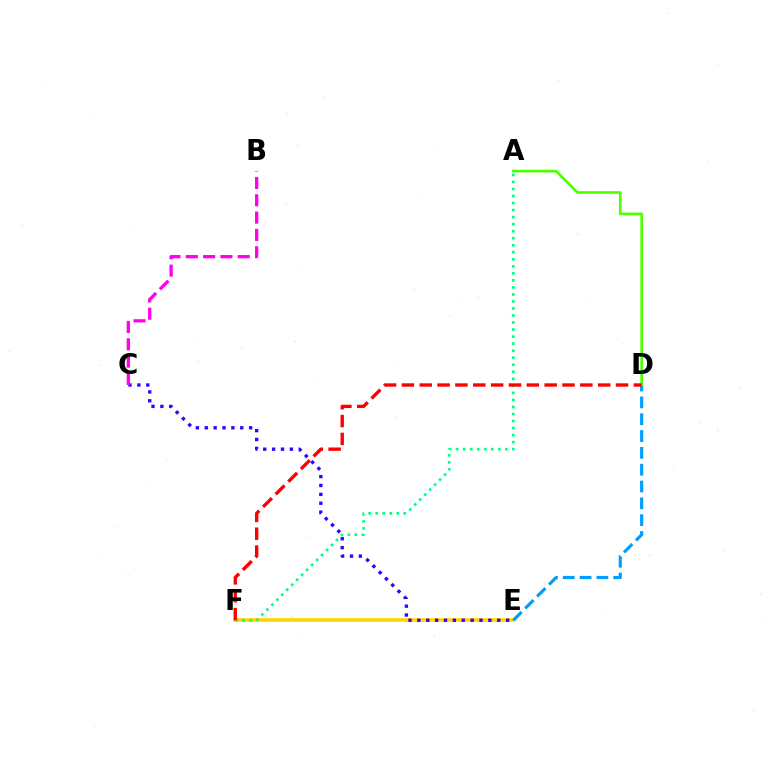{('E', 'F'): [{'color': '#ffd500', 'line_style': 'solid', 'thickness': 2.63}], ('A', 'F'): [{'color': '#00ff86', 'line_style': 'dotted', 'thickness': 1.91}], ('D', 'E'): [{'color': '#009eff', 'line_style': 'dashed', 'thickness': 2.28}], ('C', 'E'): [{'color': '#3700ff', 'line_style': 'dotted', 'thickness': 2.41}], ('B', 'C'): [{'color': '#ff00ed', 'line_style': 'dashed', 'thickness': 2.35}], ('A', 'D'): [{'color': '#4fff00', 'line_style': 'solid', 'thickness': 1.91}], ('D', 'F'): [{'color': '#ff0000', 'line_style': 'dashed', 'thickness': 2.42}]}